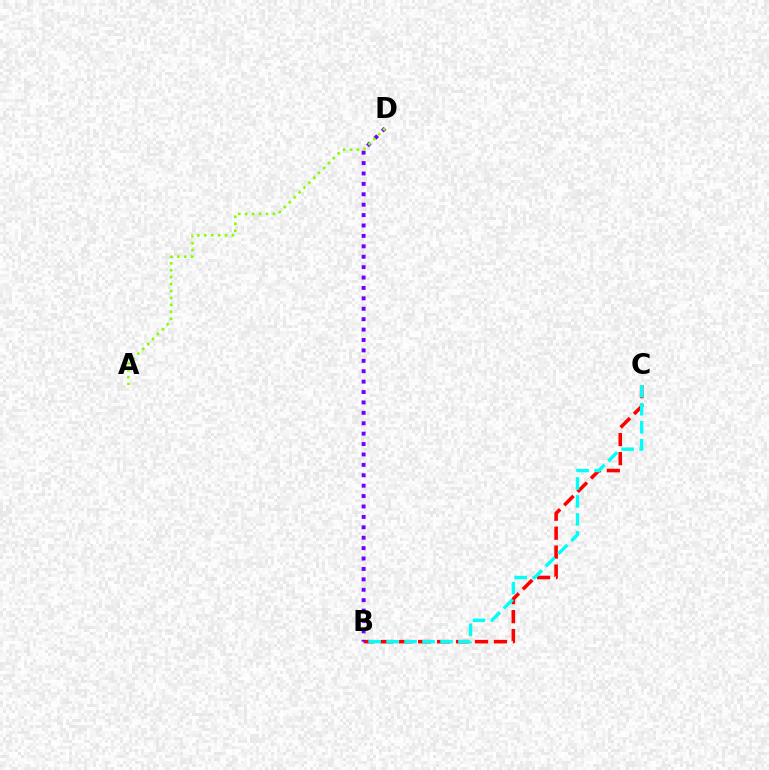{('B', 'C'): [{'color': '#ff0000', 'line_style': 'dashed', 'thickness': 2.57}, {'color': '#00fff6', 'line_style': 'dashed', 'thickness': 2.44}], ('B', 'D'): [{'color': '#7200ff', 'line_style': 'dotted', 'thickness': 2.83}], ('A', 'D'): [{'color': '#84ff00', 'line_style': 'dotted', 'thickness': 1.88}]}